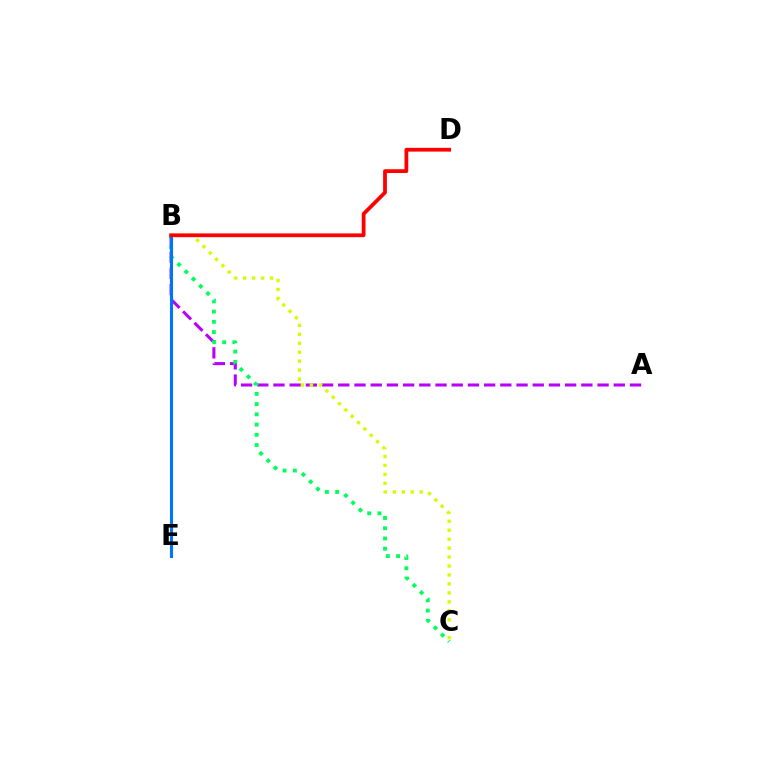{('A', 'B'): [{'color': '#b900ff', 'line_style': 'dashed', 'thickness': 2.2}], ('B', 'C'): [{'color': '#00ff5c', 'line_style': 'dotted', 'thickness': 2.78}, {'color': '#d1ff00', 'line_style': 'dotted', 'thickness': 2.43}], ('B', 'E'): [{'color': '#0074ff', 'line_style': 'solid', 'thickness': 2.22}], ('B', 'D'): [{'color': '#ff0000', 'line_style': 'solid', 'thickness': 2.72}]}